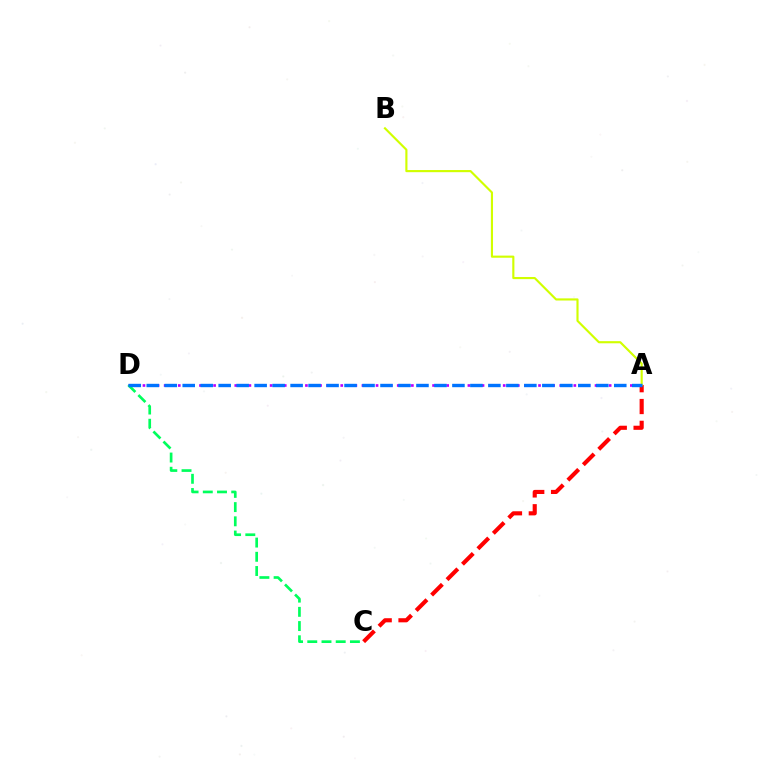{('A', 'D'): [{'color': '#b900ff', 'line_style': 'dotted', 'thickness': 1.92}, {'color': '#0074ff', 'line_style': 'dashed', 'thickness': 2.44}], ('A', 'C'): [{'color': '#ff0000', 'line_style': 'dashed', 'thickness': 2.96}], ('A', 'B'): [{'color': '#d1ff00', 'line_style': 'solid', 'thickness': 1.54}], ('C', 'D'): [{'color': '#00ff5c', 'line_style': 'dashed', 'thickness': 1.93}]}